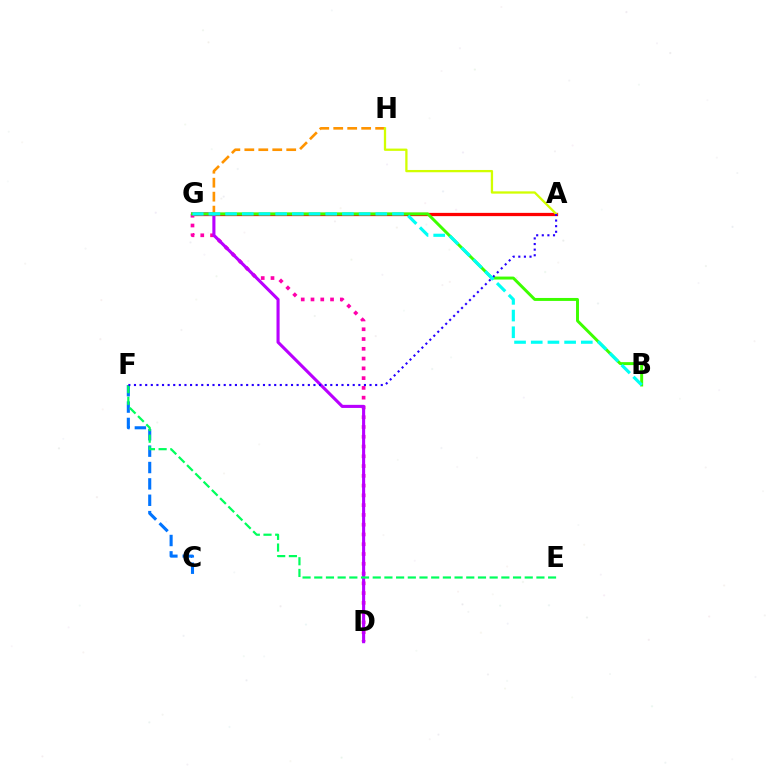{('A', 'G'): [{'color': '#ff0000', 'line_style': 'solid', 'thickness': 2.35}], ('G', 'H'): [{'color': '#ff9400', 'line_style': 'dashed', 'thickness': 1.9}], ('D', 'G'): [{'color': '#ff00ac', 'line_style': 'dotted', 'thickness': 2.65}, {'color': '#b900ff', 'line_style': 'solid', 'thickness': 2.23}], ('C', 'F'): [{'color': '#0074ff', 'line_style': 'dashed', 'thickness': 2.22}], ('B', 'G'): [{'color': '#3dff00', 'line_style': 'solid', 'thickness': 2.13}, {'color': '#00fff6', 'line_style': 'dashed', 'thickness': 2.27}], ('E', 'F'): [{'color': '#00ff5c', 'line_style': 'dashed', 'thickness': 1.59}], ('A', 'H'): [{'color': '#d1ff00', 'line_style': 'solid', 'thickness': 1.65}], ('A', 'F'): [{'color': '#2500ff', 'line_style': 'dotted', 'thickness': 1.52}]}